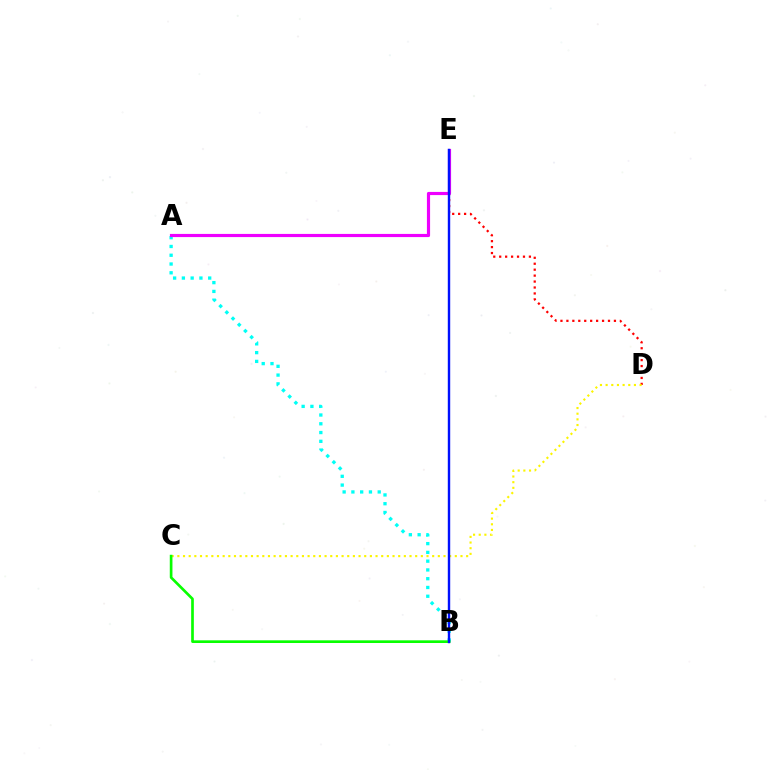{('D', 'E'): [{'color': '#ff0000', 'line_style': 'dotted', 'thickness': 1.61}], ('C', 'D'): [{'color': '#fcf500', 'line_style': 'dotted', 'thickness': 1.54}], ('A', 'B'): [{'color': '#00fff6', 'line_style': 'dotted', 'thickness': 2.38}], ('B', 'C'): [{'color': '#08ff00', 'line_style': 'solid', 'thickness': 1.93}], ('A', 'E'): [{'color': '#ee00ff', 'line_style': 'solid', 'thickness': 2.28}], ('B', 'E'): [{'color': '#0010ff', 'line_style': 'solid', 'thickness': 1.74}]}